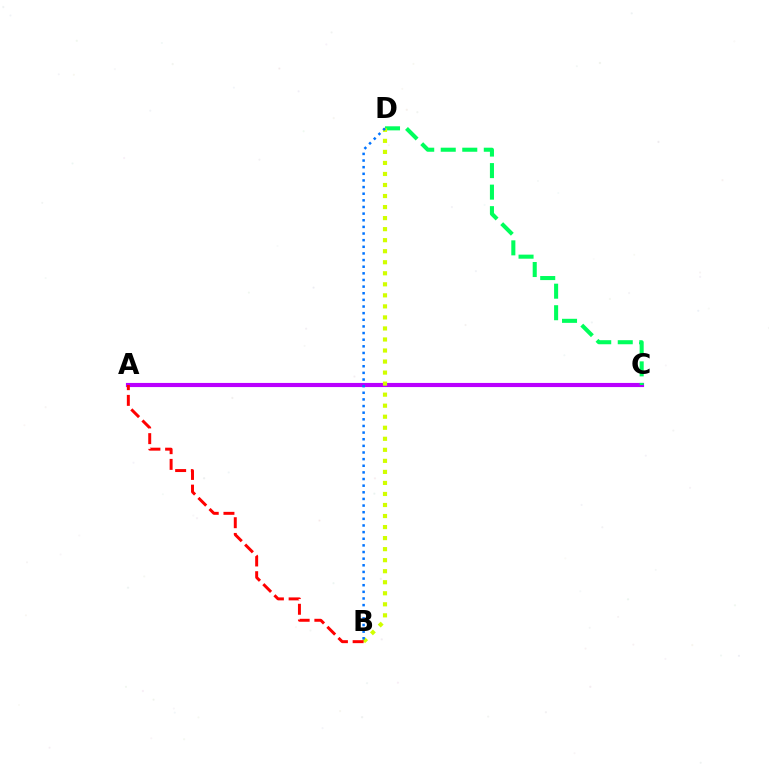{('A', 'C'): [{'color': '#b900ff', 'line_style': 'solid', 'thickness': 2.97}], ('C', 'D'): [{'color': '#00ff5c', 'line_style': 'dashed', 'thickness': 2.92}], ('B', 'D'): [{'color': '#d1ff00', 'line_style': 'dotted', 'thickness': 3.0}, {'color': '#0074ff', 'line_style': 'dotted', 'thickness': 1.8}], ('A', 'B'): [{'color': '#ff0000', 'line_style': 'dashed', 'thickness': 2.13}]}